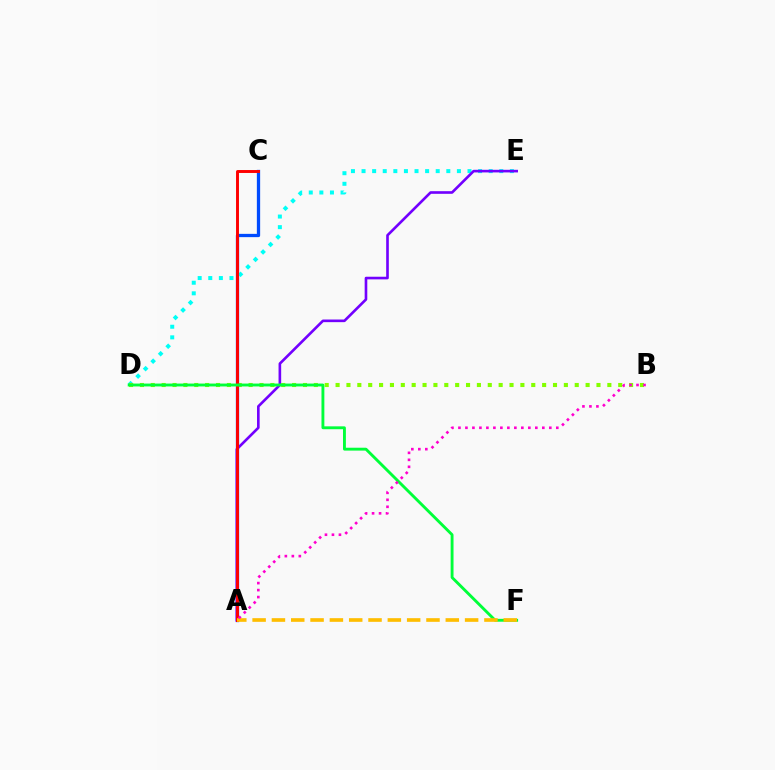{('A', 'C'): [{'color': '#004bff', 'line_style': 'solid', 'thickness': 2.36}, {'color': '#ff0000', 'line_style': 'solid', 'thickness': 2.11}], ('D', 'E'): [{'color': '#00fff6', 'line_style': 'dotted', 'thickness': 2.88}], ('A', 'E'): [{'color': '#7200ff', 'line_style': 'solid', 'thickness': 1.89}], ('B', 'D'): [{'color': '#84ff00', 'line_style': 'dotted', 'thickness': 2.95}], ('D', 'F'): [{'color': '#00ff39', 'line_style': 'solid', 'thickness': 2.07}], ('A', 'F'): [{'color': '#ffbd00', 'line_style': 'dashed', 'thickness': 2.62}], ('A', 'B'): [{'color': '#ff00cf', 'line_style': 'dotted', 'thickness': 1.9}]}